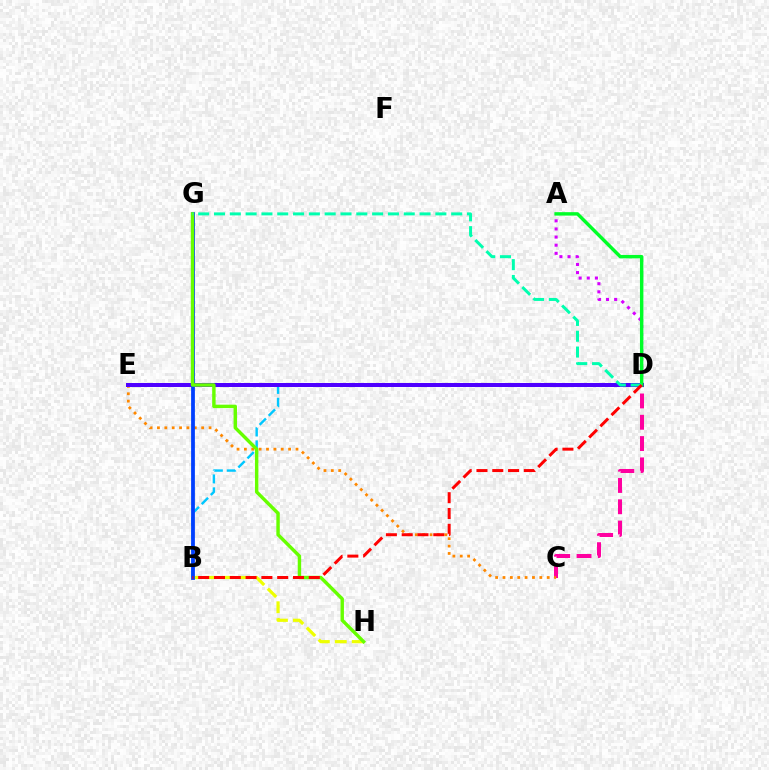{('C', 'D'): [{'color': '#ff00a0', 'line_style': 'dashed', 'thickness': 2.89}], ('A', 'D'): [{'color': '#d600ff', 'line_style': 'dotted', 'thickness': 2.21}, {'color': '#00ff27', 'line_style': 'solid', 'thickness': 2.46}], ('B', 'D'): [{'color': '#00c7ff', 'line_style': 'dashed', 'thickness': 1.75}, {'color': '#ff0000', 'line_style': 'dashed', 'thickness': 2.15}], ('C', 'E'): [{'color': '#ff8800', 'line_style': 'dotted', 'thickness': 2.0}], ('D', 'E'): [{'color': '#4f00ff', 'line_style': 'solid', 'thickness': 2.88}], ('B', 'H'): [{'color': '#eeff00', 'line_style': 'dashed', 'thickness': 2.3}], ('B', 'G'): [{'color': '#003fff', 'line_style': 'solid', 'thickness': 2.72}], ('G', 'H'): [{'color': '#66ff00', 'line_style': 'solid', 'thickness': 2.46}], ('D', 'G'): [{'color': '#00ffaf', 'line_style': 'dashed', 'thickness': 2.15}]}